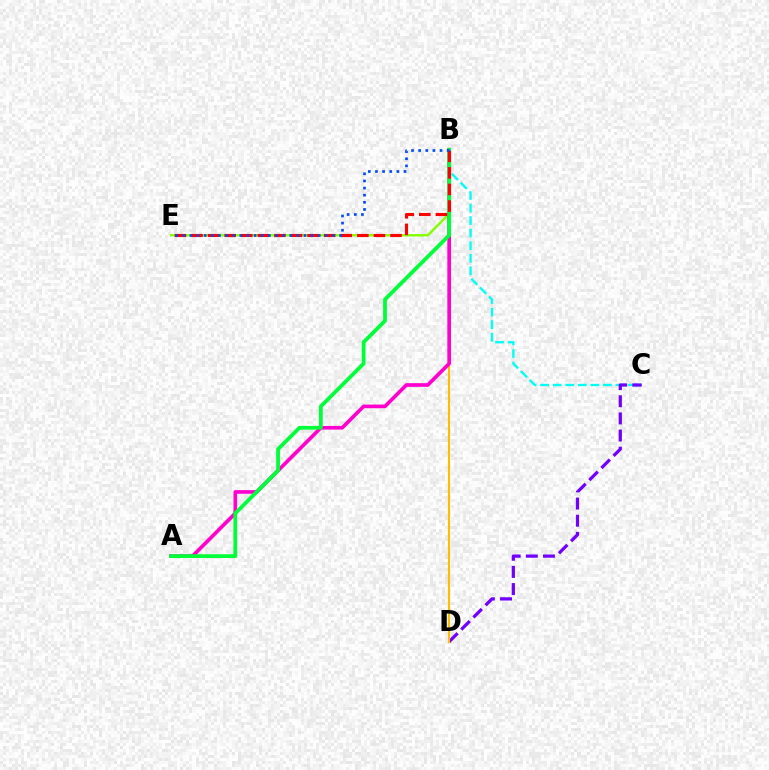{('B', 'C'): [{'color': '#00fff6', 'line_style': 'dashed', 'thickness': 1.71}], ('C', 'D'): [{'color': '#7200ff', 'line_style': 'dashed', 'thickness': 2.33}], ('B', 'D'): [{'color': '#ffbd00', 'line_style': 'solid', 'thickness': 1.53}], ('B', 'E'): [{'color': '#84ff00', 'line_style': 'solid', 'thickness': 1.75}, {'color': '#ff0000', 'line_style': 'dashed', 'thickness': 2.25}, {'color': '#004bff', 'line_style': 'dotted', 'thickness': 1.94}], ('A', 'B'): [{'color': '#ff00cf', 'line_style': 'solid', 'thickness': 2.63}, {'color': '#00ff39', 'line_style': 'solid', 'thickness': 2.72}]}